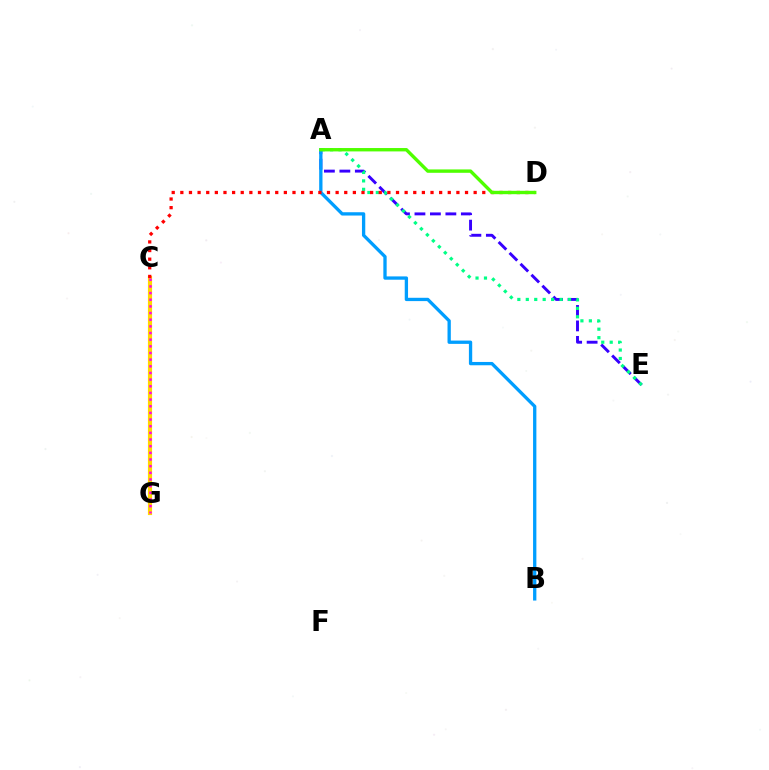{('C', 'G'): [{'color': '#ffd500', 'line_style': 'solid', 'thickness': 2.99}, {'color': '#ff00ed', 'line_style': 'dotted', 'thickness': 1.81}], ('A', 'E'): [{'color': '#3700ff', 'line_style': 'dashed', 'thickness': 2.1}, {'color': '#00ff86', 'line_style': 'dotted', 'thickness': 2.29}], ('A', 'B'): [{'color': '#009eff', 'line_style': 'solid', 'thickness': 2.38}], ('C', 'D'): [{'color': '#ff0000', 'line_style': 'dotted', 'thickness': 2.34}], ('A', 'D'): [{'color': '#4fff00', 'line_style': 'solid', 'thickness': 2.43}]}